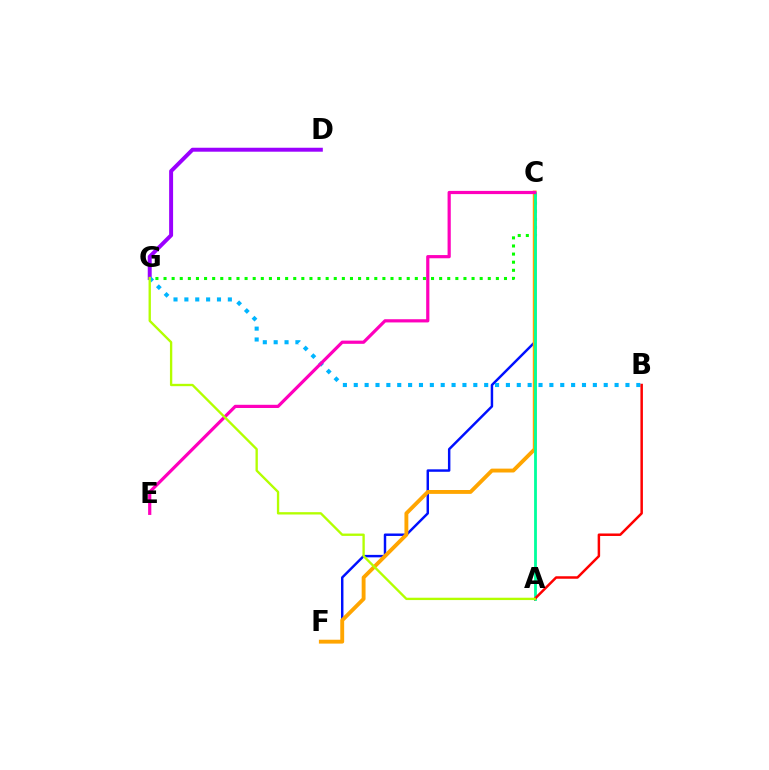{('C', 'F'): [{'color': '#0010ff', 'line_style': 'solid', 'thickness': 1.77}, {'color': '#ffa500', 'line_style': 'solid', 'thickness': 2.79}], ('C', 'G'): [{'color': '#08ff00', 'line_style': 'dotted', 'thickness': 2.2}], ('D', 'G'): [{'color': '#9b00ff', 'line_style': 'solid', 'thickness': 2.85}], ('B', 'G'): [{'color': '#00b5ff', 'line_style': 'dotted', 'thickness': 2.95}], ('A', 'C'): [{'color': '#00ff9d', 'line_style': 'solid', 'thickness': 2.02}], ('A', 'B'): [{'color': '#ff0000', 'line_style': 'solid', 'thickness': 1.79}], ('C', 'E'): [{'color': '#ff00bd', 'line_style': 'solid', 'thickness': 2.31}], ('A', 'G'): [{'color': '#b3ff00', 'line_style': 'solid', 'thickness': 1.69}]}